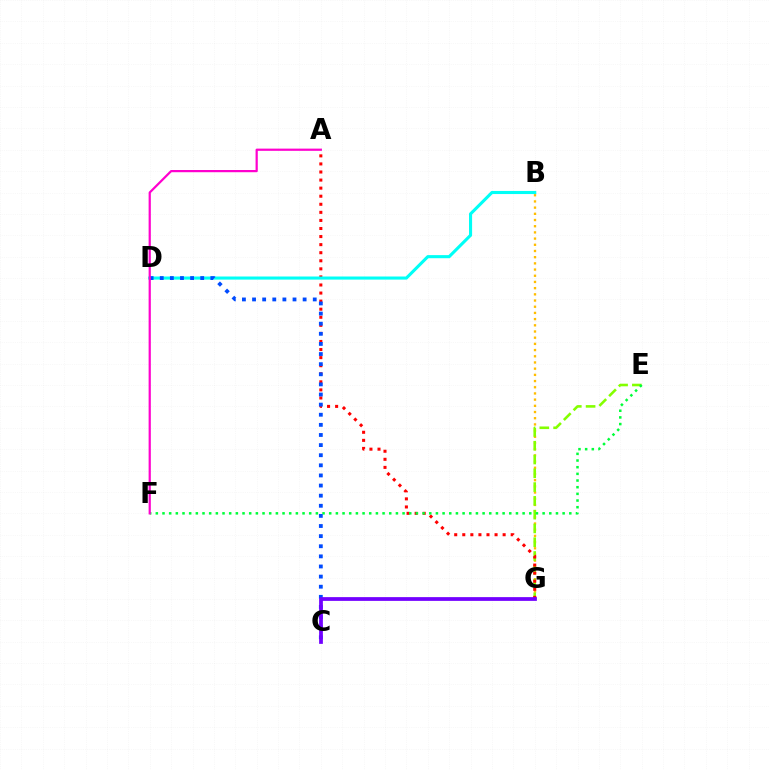{('B', 'G'): [{'color': '#ffbd00', 'line_style': 'dotted', 'thickness': 1.68}], ('E', 'G'): [{'color': '#84ff00', 'line_style': 'dashed', 'thickness': 1.87}], ('A', 'G'): [{'color': '#ff0000', 'line_style': 'dotted', 'thickness': 2.19}], ('B', 'D'): [{'color': '#00fff6', 'line_style': 'solid', 'thickness': 2.23}], ('E', 'F'): [{'color': '#00ff39', 'line_style': 'dotted', 'thickness': 1.81}], ('C', 'D'): [{'color': '#004bff', 'line_style': 'dotted', 'thickness': 2.75}], ('A', 'F'): [{'color': '#ff00cf', 'line_style': 'solid', 'thickness': 1.6}], ('C', 'G'): [{'color': '#7200ff', 'line_style': 'solid', 'thickness': 2.7}]}